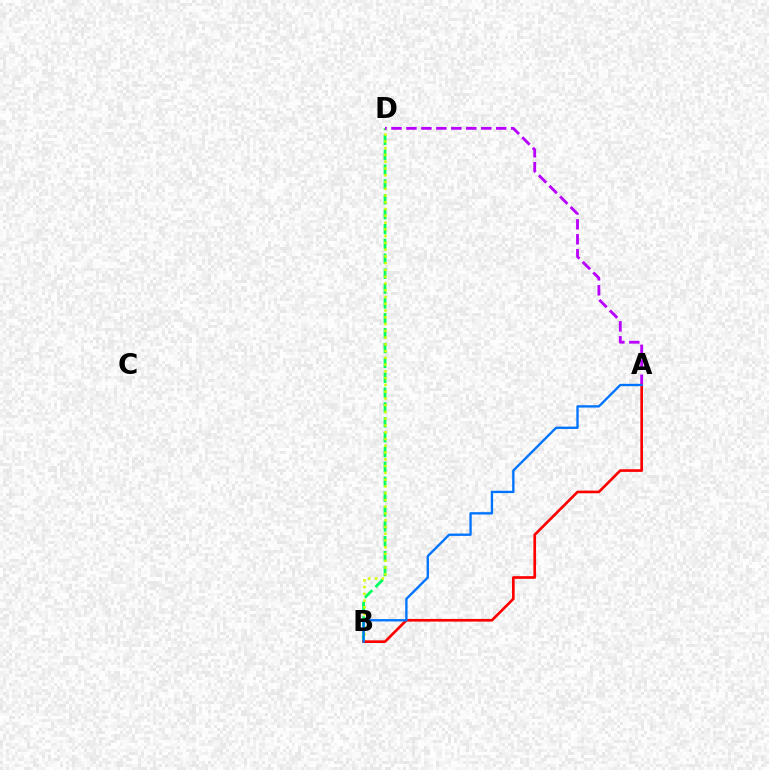{('B', 'D'): [{'color': '#00ff5c', 'line_style': 'dashed', 'thickness': 2.02}, {'color': '#d1ff00', 'line_style': 'dotted', 'thickness': 1.84}], ('A', 'D'): [{'color': '#b900ff', 'line_style': 'dashed', 'thickness': 2.03}], ('A', 'B'): [{'color': '#ff0000', 'line_style': 'solid', 'thickness': 1.92}, {'color': '#0074ff', 'line_style': 'solid', 'thickness': 1.68}]}